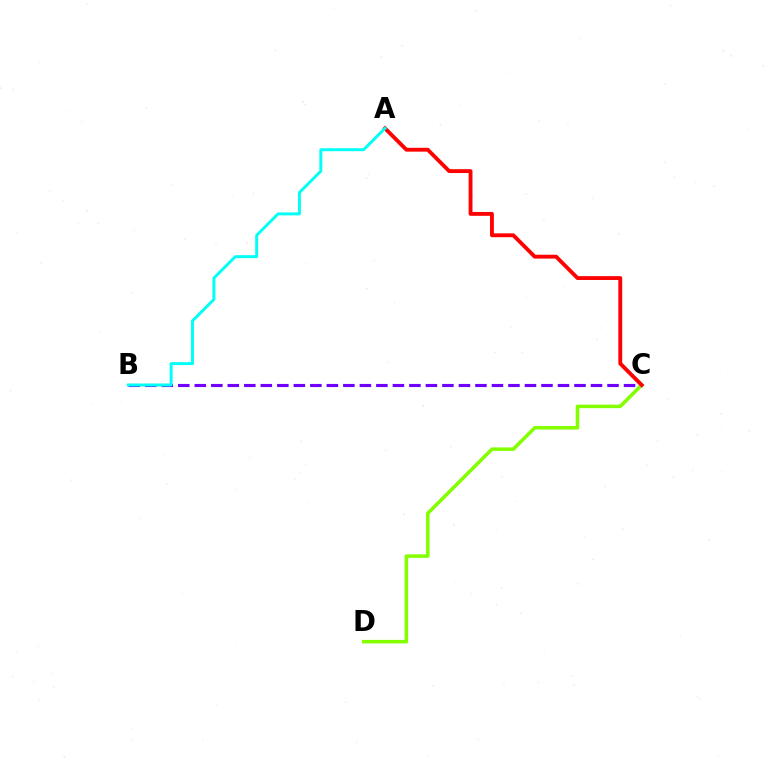{('B', 'C'): [{'color': '#7200ff', 'line_style': 'dashed', 'thickness': 2.24}], ('C', 'D'): [{'color': '#84ff00', 'line_style': 'solid', 'thickness': 2.54}], ('A', 'C'): [{'color': '#ff0000', 'line_style': 'solid', 'thickness': 2.77}], ('A', 'B'): [{'color': '#00fff6', 'line_style': 'solid', 'thickness': 2.12}]}